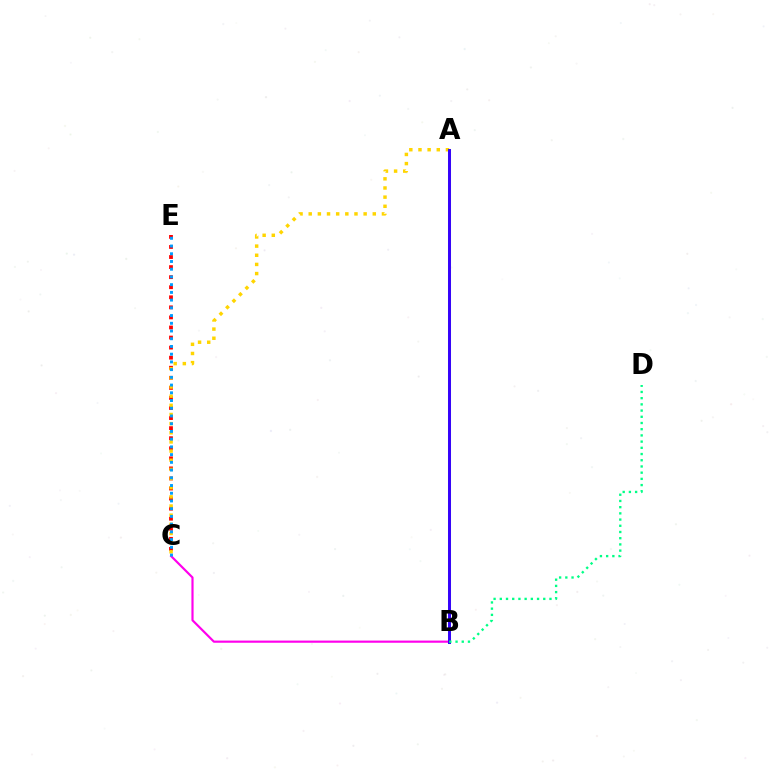{('C', 'E'): [{'color': '#ff0000', 'line_style': 'dotted', 'thickness': 2.73}, {'color': '#009eff', 'line_style': 'dotted', 'thickness': 2.1}], ('A', 'C'): [{'color': '#ffd500', 'line_style': 'dotted', 'thickness': 2.49}], ('A', 'B'): [{'color': '#4fff00', 'line_style': 'solid', 'thickness': 2.17}, {'color': '#3700ff', 'line_style': 'solid', 'thickness': 2.12}], ('B', 'C'): [{'color': '#ff00ed', 'line_style': 'solid', 'thickness': 1.56}], ('B', 'D'): [{'color': '#00ff86', 'line_style': 'dotted', 'thickness': 1.69}]}